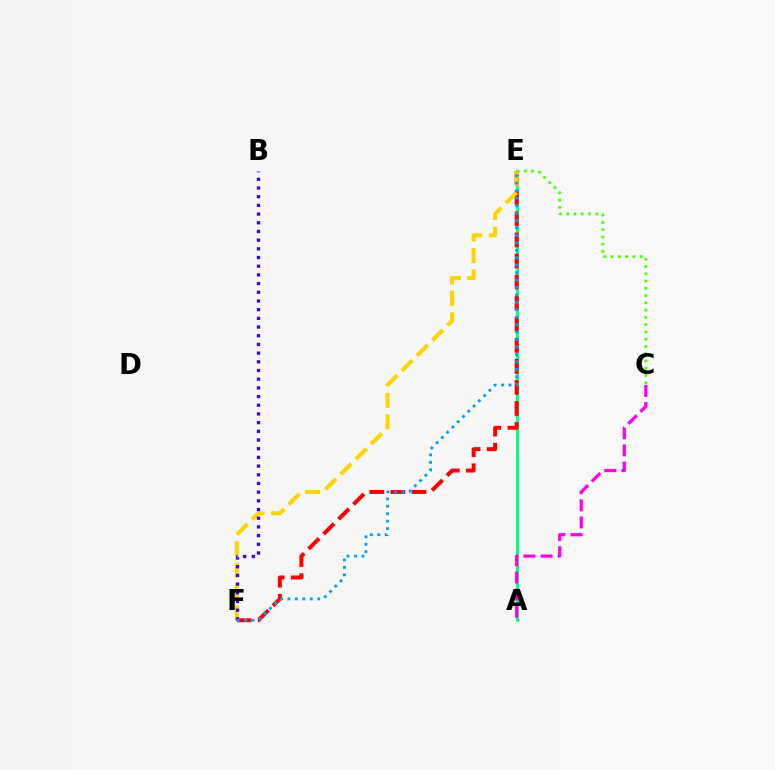{('C', 'E'): [{'color': '#4fff00', 'line_style': 'dotted', 'thickness': 1.97}], ('A', 'E'): [{'color': '#00ff86', 'line_style': 'solid', 'thickness': 2.07}], ('E', 'F'): [{'color': '#ff0000', 'line_style': 'dashed', 'thickness': 2.86}, {'color': '#ffd500', 'line_style': 'dashed', 'thickness': 2.92}, {'color': '#009eff', 'line_style': 'dotted', 'thickness': 2.02}], ('A', 'C'): [{'color': '#ff00ed', 'line_style': 'dashed', 'thickness': 2.32}], ('B', 'F'): [{'color': '#3700ff', 'line_style': 'dotted', 'thickness': 2.36}]}